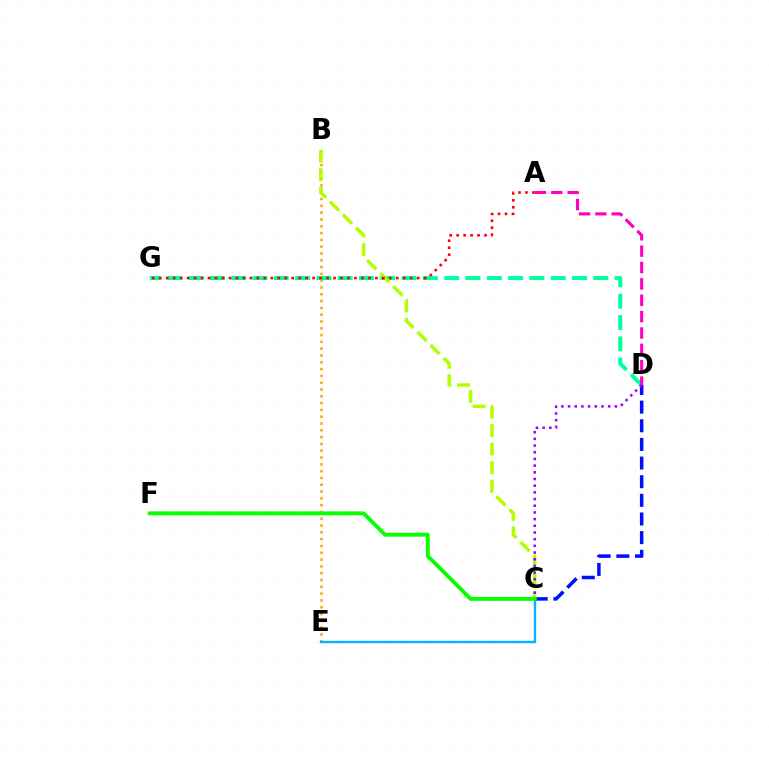{('D', 'G'): [{'color': '#00ff9d', 'line_style': 'dashed', 'thickness': 2.89}], ('A', 'D'): [{'color': '#ff00bd', 'line_style': 'dashed', 'thickness': 2.22}], ('B', 'E'): [{'color': '#ffa500', 'line_style': 'dotted', 'thickness': 1.85}], ('C', 'E'): [{'color': '#00b5ff', 'line_style': 'solid', 'thickness': 1.72}], ('C', 'D'): [{'color': '#0010ff', 'line_style': 'dashed', 'thickness': 2.53}, {'color': '#9b00ff', 'line_style': 'dotted', 'thickness': 1.82}], ('B', 'C'): [{'color': '#b3ff00', 'line_style': 'dashed', 'thickness': 2.52}], ('A', 'G'): [{'color': '#ff0000', 'line_style': 'dotted', 'thickness': 1.89}], ('C', 'F'): [{'color': '#08ff00', 'line_style': 'solid', 'thickness': 2.79}]}